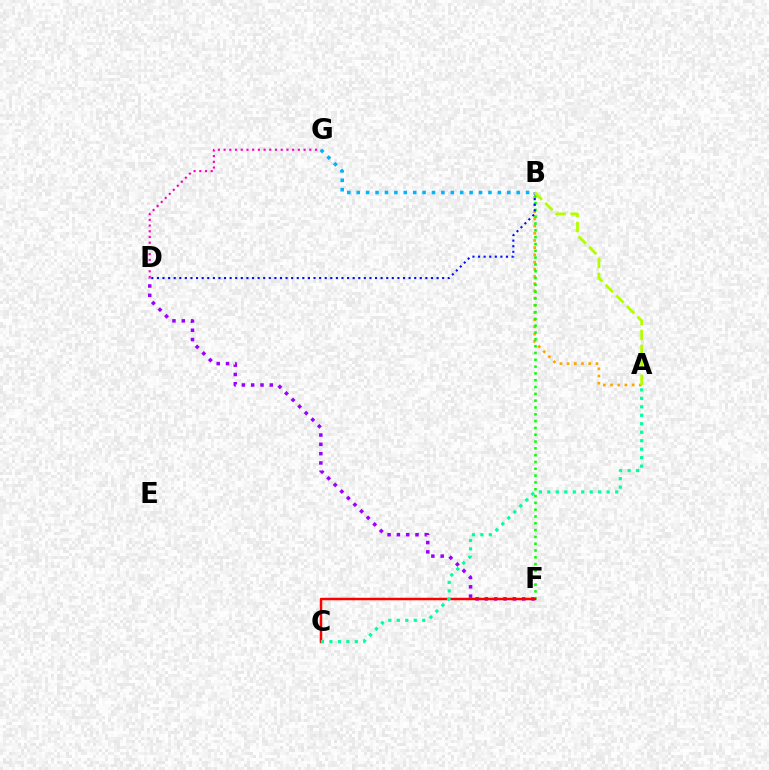{('D', 'F'): [{'color': '#9b00ff', 'line_style': 'dotted', 'thickness': 2.53}], ('A', 'B'): [{'color': '#ffa500', 'line_style': 'dotted', 'thickness': 1.96}, {'color': '#b3ff00', 'line_style': 'dashed', 'thickness': 2.03}], ('B', 'F'): [{'color': '#08ff00', 'line_style': 'dotted', 'thickness': 1.85}], ('B', 'D'): [{'color': '#0010ff', 'line_style': 'dotted', 'thickness': 1.52}], ('C', 'F'): [{'color': '#ff0000', 'line_style': 'solid', 'thickness': 1.8}], ('B', 'G'): [{'color': '#00b5ff', 'line_style': 'dotted', 'thickness': 2.56}], ('A', 'C'): [{'color': '#00ff9d', 'line_style': 'dotted', 'thickness': 2.3}], ('D', 'G'): [{'color': '#ff00bd', 'line_style': 'dotted', 'thickness': 1.55}]}